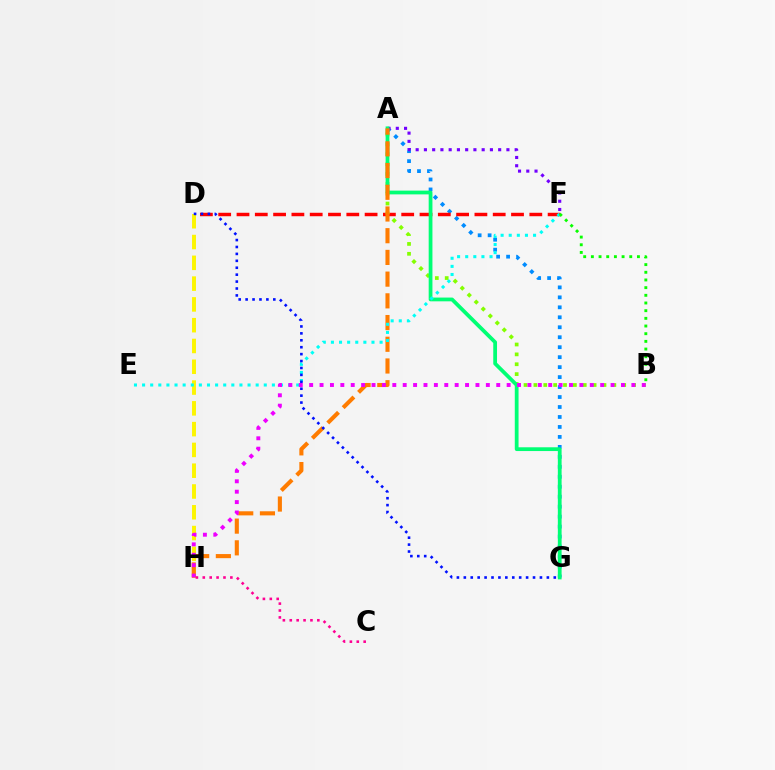{('A', 'G'): [{'color': '#008cff', 'line_style': 'dotted', 'thickness': 2.71}, {'color': '#00ff74', 'line_style': 'solid', 'thickness': 2.71}], ('D', 'F'): [{'color': '#ff0000', 'line_style': 'dashed', 'thickness': 2.49}], ('A', 'F'): [{'color': '#7200ff', 'line_style': 'dotted', 'thickness': 2.24}], ('A', 'B'): [{'color': '#84ff00', 'line_style': 'dotted', 'thickness': 2.68}], ('D', 'H'): [{'color': '#fcf500', 'line_style': 'dashed', 'thickness': 2.82}], ('A', 'H'): [{'color': '#ff7c00', 'line_style': 'dashed', 'thickness': 2.95}], ('E', 'F'): [{'color': '#00fff6', 'line_style': 'dotted', 'thickness': 2.2}], ('B', 'H'): [{'color': '#ee00ff', 'line_style': 'dotted', 'thickness': 2.82}], ('D', 'G'): [{'color': '#0010ff', 'line_style': 'dotted', 'thickness': 1.88}], ('C', 'H'): [{'color': '#ff0094', 'line_style': 'dotted', 'thickness': 1.87}], ('B', 'F'): [{'color': '#08ff00', 'line_style': 'dotted', 'thickness': 2.09}]}